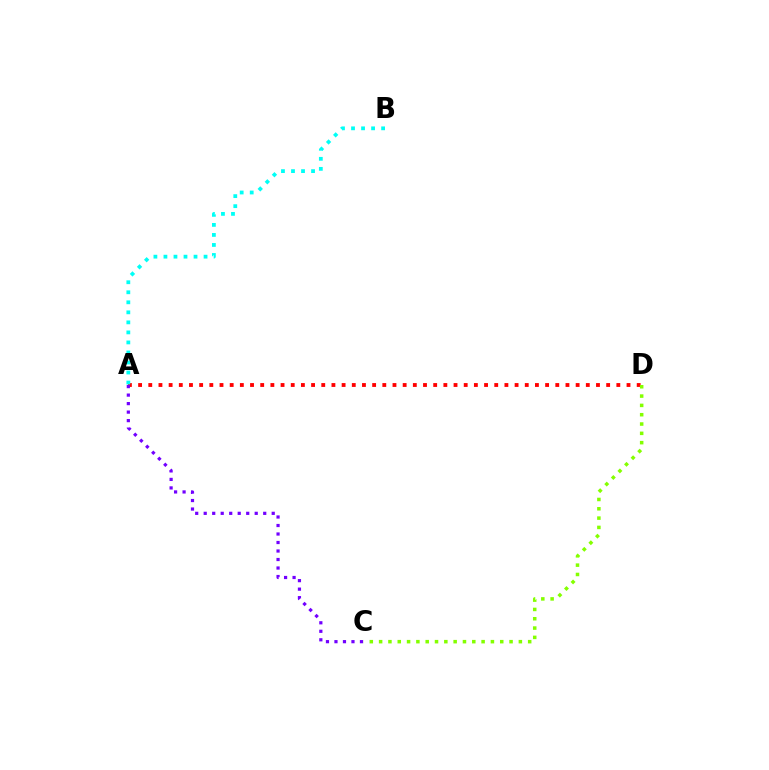{('A', 'D'): [{'color': '#ff0000', 'line_style': 'dotted', 'thickness': 2.76}], ('C', 'D'): [{'color': '#84ff00', 'line_style': 'dotted', 'thickness': 2.53}], ('A', 'B'): [{'color': '#00fff6', 'line_style': 'dotted', 'thickness': 2.73}], ('A', 'C'): [{'color': '#7200ff', 'line_style': 'dotted', 'thickness': 2.31}]}